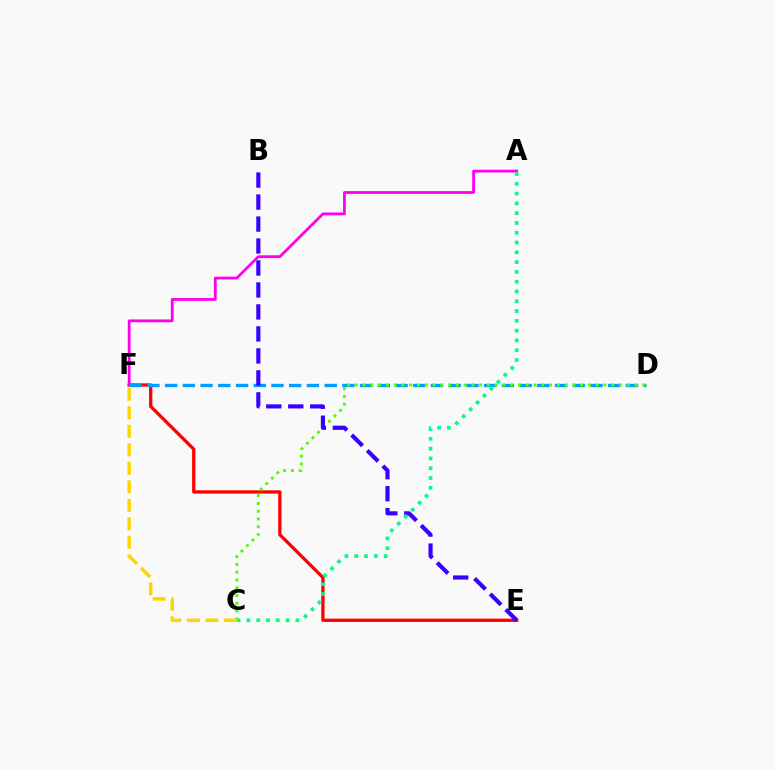{('E', 'F'): [{'color': '#ff0000', 'line_style': 'solid', 'thickness': 2.37}], ('A', 'F'): [{'color': '#ff00ed', 'line_style': 'solid', 'thickness': 2.01}], ('D', 'F'): [{'color': '#009eff', 'line_style': 'dashed', 'thickness': 2.41}], ('C', 'D'): [{'color': '#4fff00', 'line_style': 'dotted', 'thickness': 2.11}], ('B', 'E'): [{'color': '#3700ff', 'line_style': 'dashed', 'thickness': 2.99}], ('A', 'C'): [{'color': '#00ff86', 'line_style': 'dotted', 'thickness': 2.66}], ('C', 'F'): [{'color': '#ffd500', 'line_style': 'dashed', 'thickness': 2.51}]}